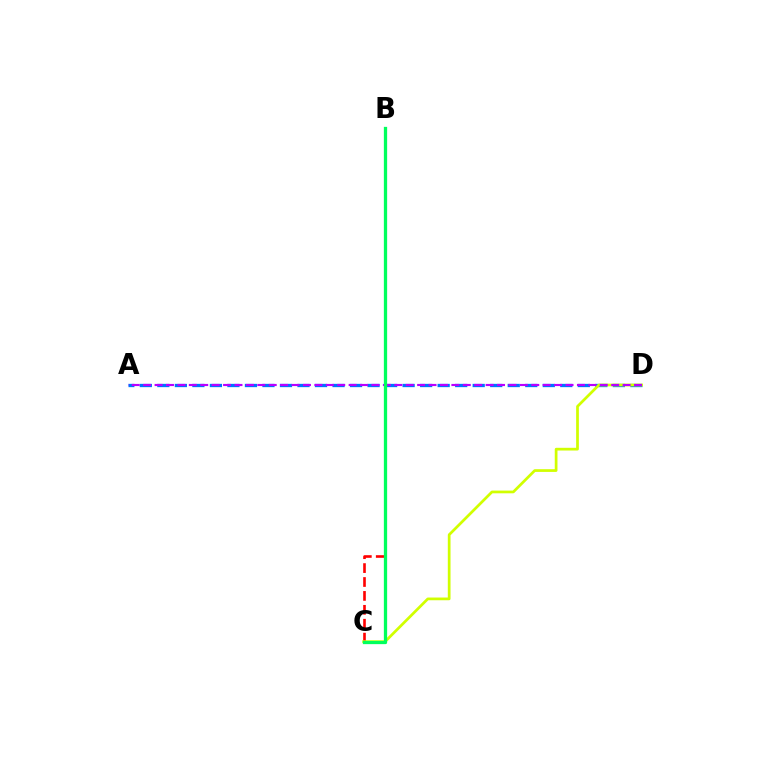{('A', 'D'): [{'color': '#0074ff', 'line_style': 'dashed', 'thickness': 2.38}, {'color': '#b900ff', 'line_style': 'dashed', 'thickness': 1.55}], ('B', 'C'): [{'color': '#ff0000', 'line_style': 'dashed', 'thickness': 1.89}, {'color': '#00ff5c', 'line_style': 'solid', 'thickness': 2.36}], ('C', 'D'): [{'color': '#d1ff00', 'line_style': 'solid', 'thickness': 1.96}]}